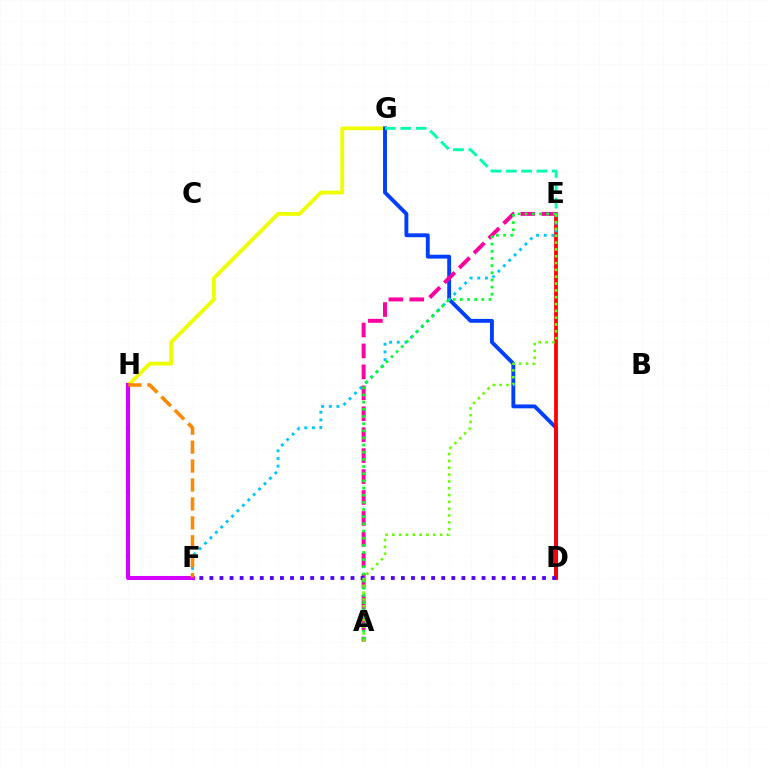{('G', 'H'): [{'color': '#eeff00', 'line_style': 'solid', 'thickness': 2.77}], ('D', 'G'): [{'color': '#003fff', 'line_style': 'solid', 'thickness': 2.79}], ('D', 'E'): [{'color': '#ff0000', 'line_style': 'solid', 'thickness': 2.7}], ('E', 'F'): [{'color': '#00c7ff', 'line_style': 'dotted', 'thickness': 2.08}], ('A', 'E'): [{'color': '#ff00a0', 'line_style': 'dashed', 'thickness': 2.84}, {'color': '#00ff27', 'line_style': 'dotted', 'thickness': 1.94}, {'color': '#66ff00', 'line_style': 'dotted', 'thickness': 1.85}], ('F', 'H'): [{'color': '#d600ff', 'line_style': 'solid', 'thickness': 2.93}, {'color': '#ff8800', 'line_style': 'dashed', 'thickness': 2.57}], ('D', 'F'): [{'color': '#4f00ff', 'line_style': 'dotted', 'thickness': 2.74}], ('E', 'G'): [{'color': '#00ffaf', 'line_style': 'dashed', 'thickness': 2.09}]}